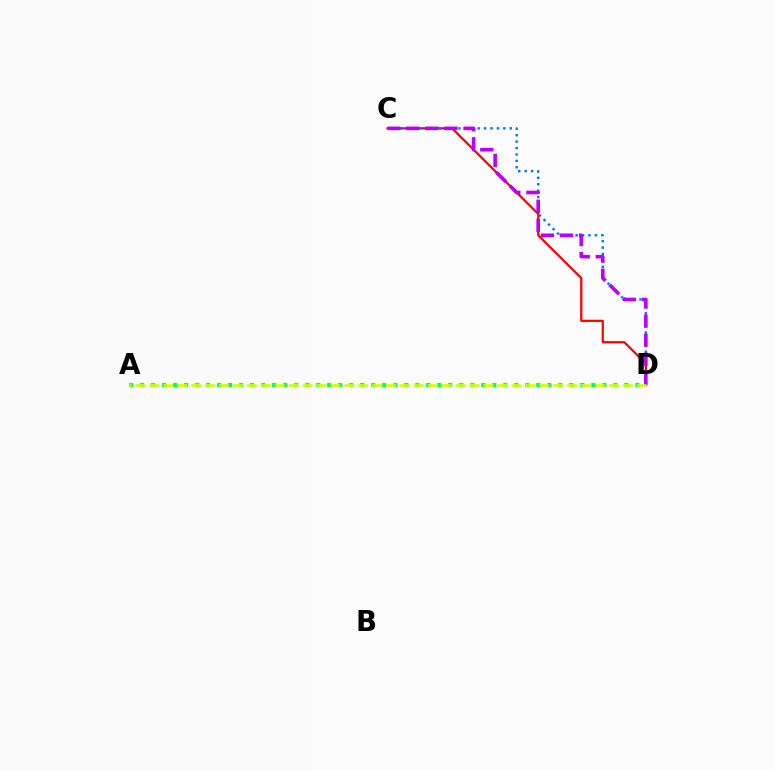{('C', 'D'): [{'color': '#ff0000', 'line_style': 'solid', 'thickness': 1.59}, {'color': '#0074ff', 'line_style': 'dotted', 'thickness': 1.74}, {'color': '#b900ff', 'line_style': 'dashed', 'thickness': 2.59}], ('A', 'D'): [{'color': '#00ff5c', 'line_style': 'dotted', 'thickness': 2.99}, {'color': '#d1ff00', 'line_style': 'dashed', 'thickness': 1.89}]}